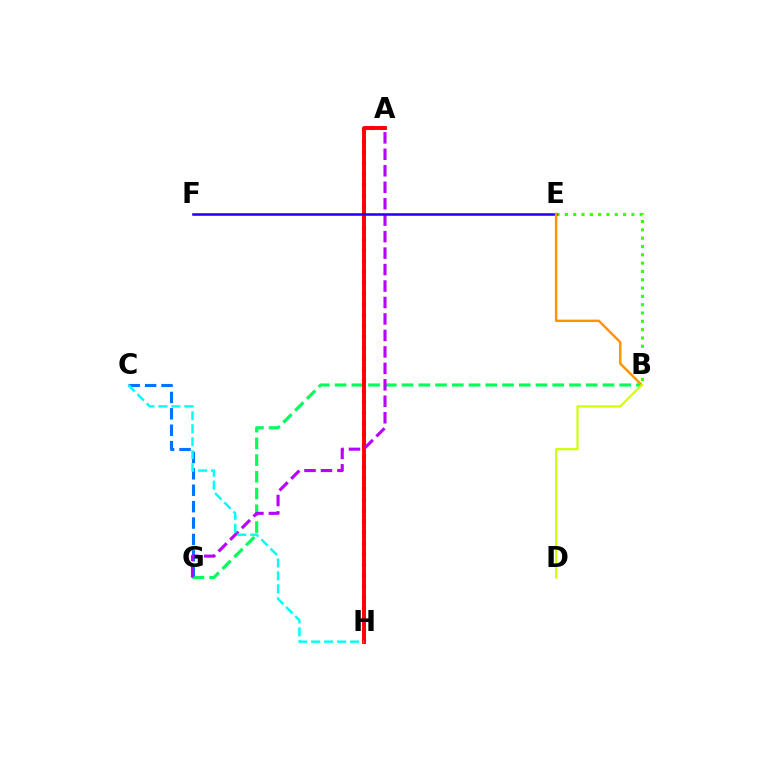{('A', 'H'): [{'color': '#ff00ac', 'line_style': 'dotted', 'thickness': 2.95}, {'color': '#ff0000', 'line_style': 'solid', 'thickness': 2.81}], ('B', 'E'): [{'color': '#3dff00', 'line_style': 'dotted', 'thickness': 2.26}, {'color': '#ff9400', 'line_style': 'solid', 'thickness': 1.76}], ('C', 'G'): [{'color': '#0074ff', 'line_style': 'dashed', 'thickness': 2.23}], ('B', 'G'): [{'color': '#00ff5c', 'line_style': 'dashed', 'thickness': 2.27}], ('A', 'G'): [{'color': '#b900ff', 'line_style': 'dashed', 'thickness': 2.24}], ('E', 'F'): [{'color': '#2500ff', 'line_style': 'solid', 'thickness': 1.84}], ('C', 'H'): [{'color': '#00fff6', 'line_style': 'dashed', 'thickness': 1.76}], ('B', 'D'): [{'color': '#d1ff00', 'line_style': 'solid', 'thickness': 1.57}]}